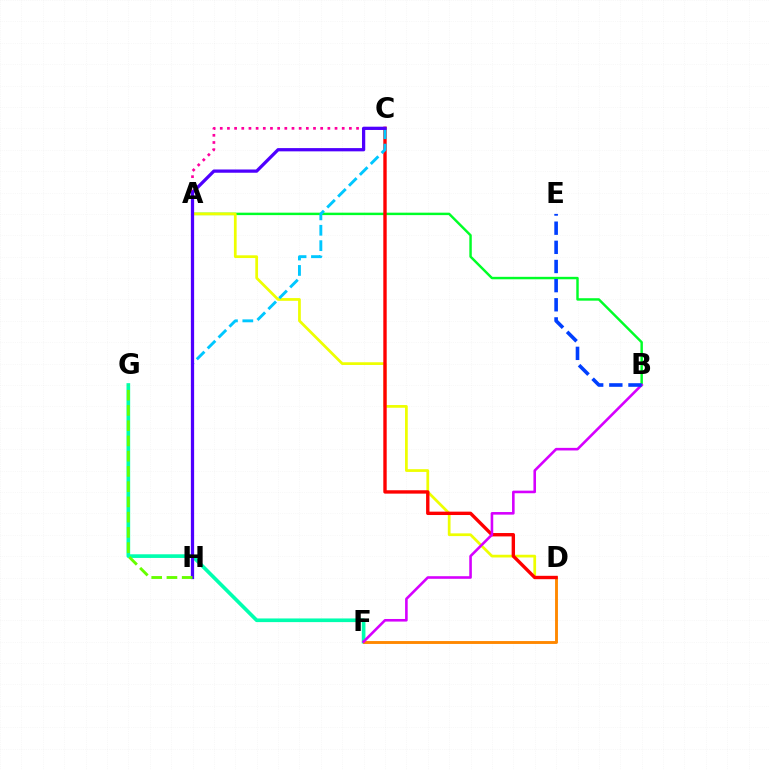{('F', 'G'): [{'color': '#00ffaf', 'line_style': 'solid', 'thickness': 2.64}], ('D', 'F'): [{'color': '#ff8800', 'line_style': 'solid', 'thickness': 2.08}], ('A', 'B'): [{'color': '#00ff27', 'line_style': 'solid', 'thickness': 1.76}], ('A', 'C'): [{'color': '#ff00a0', 'line_style': 'dotted', 'thickness': 1.95}], ('A', 'D'): [{'color': '#eeff00', 'line_style': 'solid', 'thickness': 1.97}], ('C', 'D'): [{'color': '#ff0000', 'line_style': 'solid', 'thickness': 2.43}], ('B', 'F'): [{'color': '#d600ff', 'line_style': 'solid', 'thickness': 1.87}], ('C', 'H'): [{'color': '#00c7ff', 'line_style': 'dashed', 'thickness': 2.09}, {'color': '#4f00ff', 'line_style': 'solid', 'thickness': 2.34}], ('B', 'E'): [{'color': '#003fff', 'line_style': 'dashed', 'thickness': 2.6}], ('G', 'H'): [{'color': '#66ff00', 'line_style': 'dashed', 'thickness': 2.07}]}